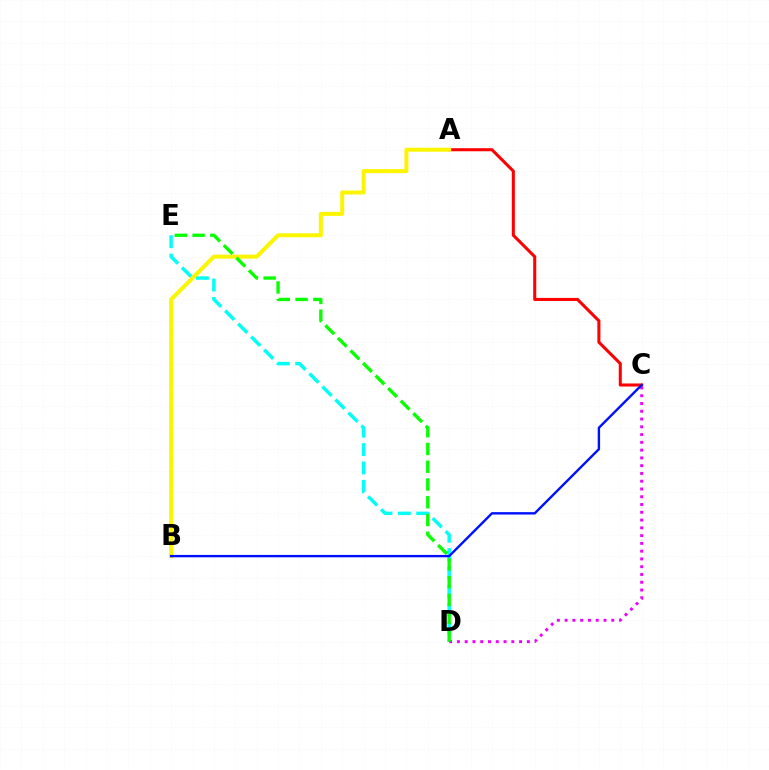{('A', 'C'): [{'color': '#ff0000', 'line_style': 'solid', 'thickness': 2.2}], ('D', 'E'): [{'color': '#00fff6', 'line_style': 'dashed', 'thickness': 2.5}, {'color': '#08ff00', 'line_style': 'dashed', 'thickness': 2.41}], ('A', 'B'): [{'color': '#fcf500', 'line_style': 'solid', 'thickness': 2.88}], ('C', 'D'): [{'color': '#ee00ff', 'line_style': 'dotted', 'thickness': 2.11}], ('B', 'C'): [{'color': '#0010ff', 'line_style': 'solid', 'thickness': 1.72}]}